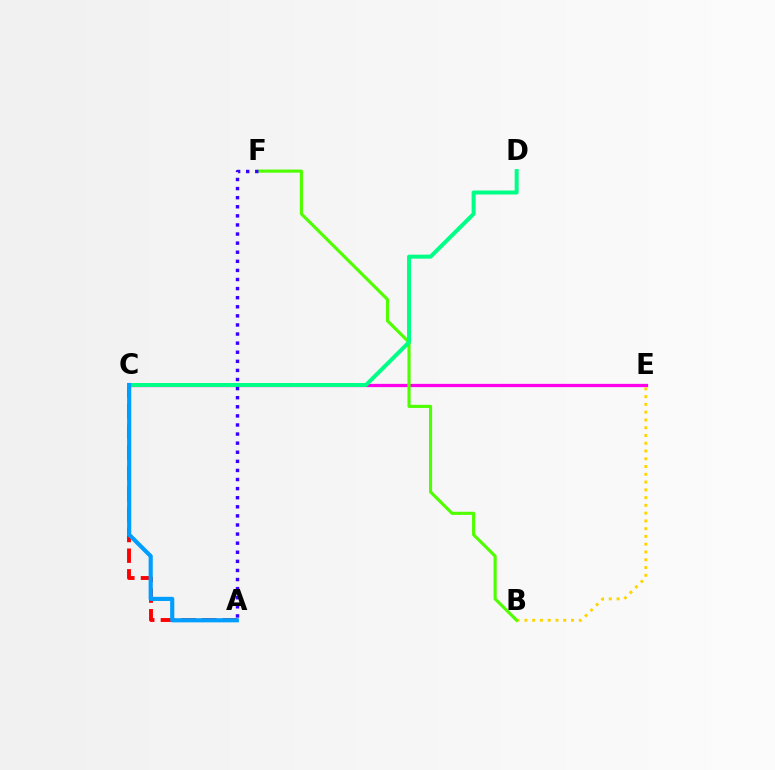{('C', 'E'): [{'color': '#ff00ed', 'line_style': 'solid', 'thickness': 2.35}], ('B', 'E'): [{'color': '#ffd500', 'line_style': 'dotted', 'thickness': 2.11}], ('B', 'F'): [{'color': '#4fff00', 'line_style': 'solid', 'thickness': 2.25}], ('A', 'C'): [{'color': '#ff0000', 'line_style': 'dashed', 'thickness': 2.8}, {'color': '#009eff', 'line_style': 'solid', 'thickness': 2.99}], ('C', 'D'): [{'color': '#00ff86', 'line_style': 'solid', 'thickness': 2.88}], ('A', 'F'): [{'color': '#3700ff', 'line_style': 'dotted', 'thickness': 2.47}]}